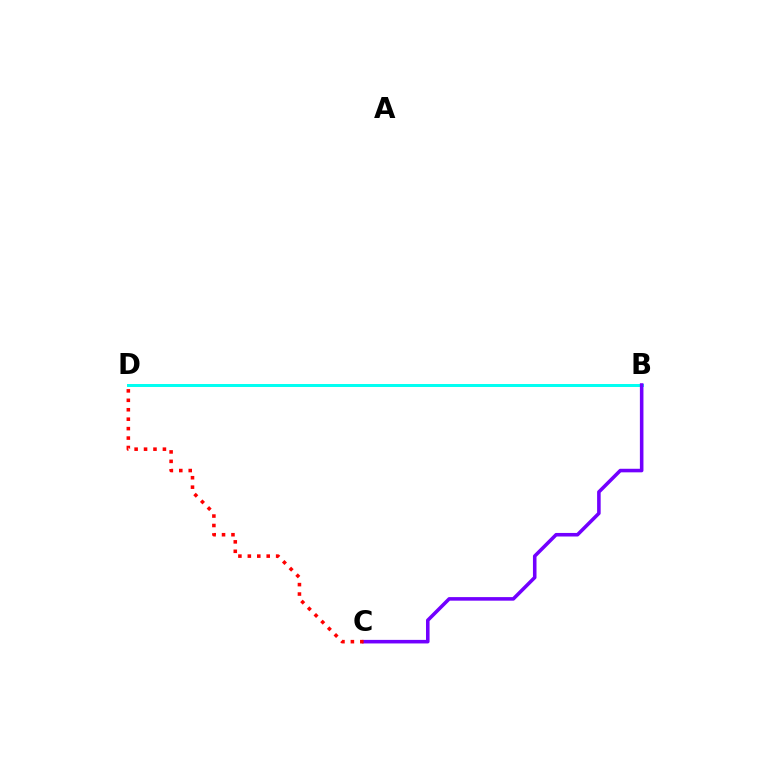{('B', 'D'): [{'color': '#84ff00', 'line_style': 'solid', 'thickness': 1.86}, {'color': '#00fff6', 'line_style': 'solid', 'thickness': 2.12}], ('B', 'C'): [{'color': '#7200ff', 'line_style': 'solid', 'thickness': 2.56}], ('C', 'D'): [{'color': '#ff0000', 'line_style': 'dotted', 'thickness': 2.56}]}